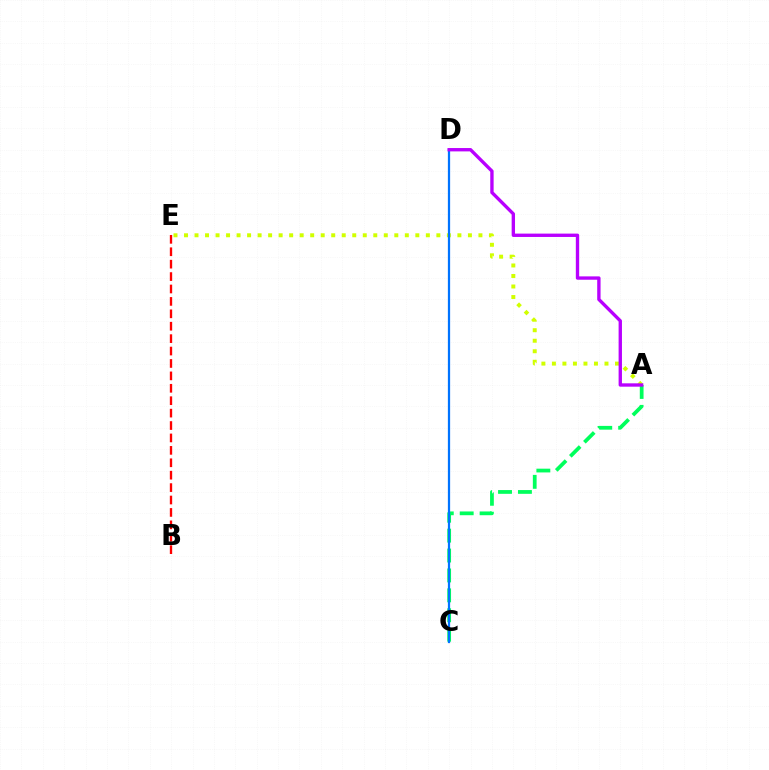{('A', 'C'): [{'color': '#00ff5c', 'line_style': 'dashed', 'thickness': 2.7}], ('A', 'E'): [{'color': '#d1ff00', 'line_style': 'dotted', 'thickness': 2.86}], ('C', 'D'): [{'color': '#0074ff', 'line_style': 'solid', 'thickness': 1.62}], ('A', 'D'): [{'color': '#b900ff', 'line_style': 'solid', 'thickness': 2.42}], ('B', 'E'): [{'color': '#ff0000', 'line_style': 'dashed', 'thickness': 1.69}]}